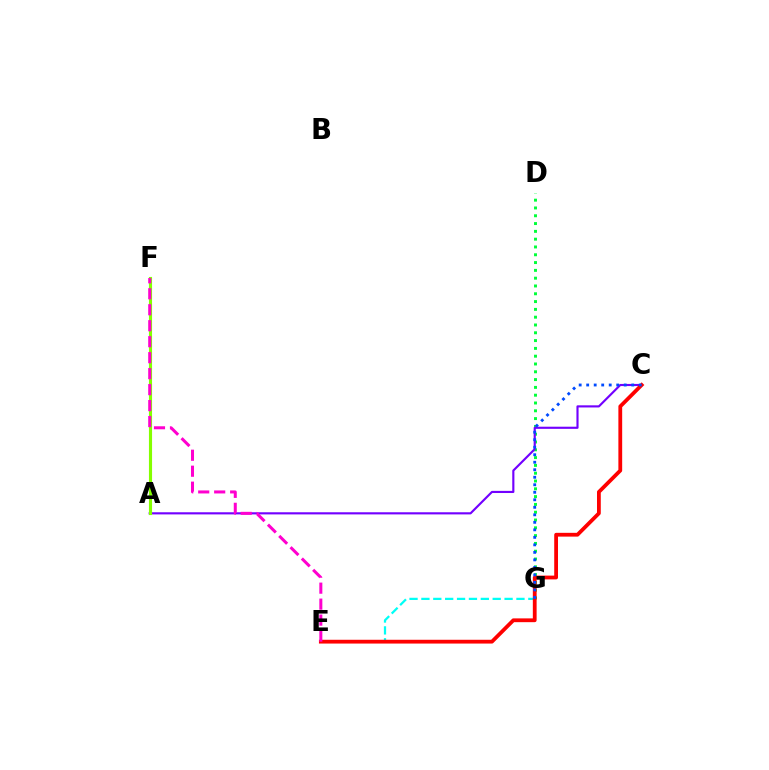{('A', 'F'): [{'color': '#ffbd00', 'line_style': 'solid', 'thickness': 2.09}, {'color': '#84ff00', 'line_style': 'solid', 'thickness': 2.25}], ('D', 'G'): [{'color': '#00ff39', 'line_style': 'dotted', 'thickness': 2.12}], ('A', 'C'): [{'color': '#7200ff', 'line_style': 'solid', 'thickness': 1.54}], ('E', 'G'): [{'color': '#00fff6', 'line_style': 'dashed', 'thickness': 1.61}], ('C', 'E'): [{'color': '#ff0000', 'line_style': 'solid', 'thickness': 2.73}], ('C', 'G'): [{'color': '#004bff', 'line_style': 'dotted', 'thickness': 2.04}], ('E', 'F'): [{'color': '#ff00cf', 'line_style': 'dashed', 'thickness': 2.17}]}